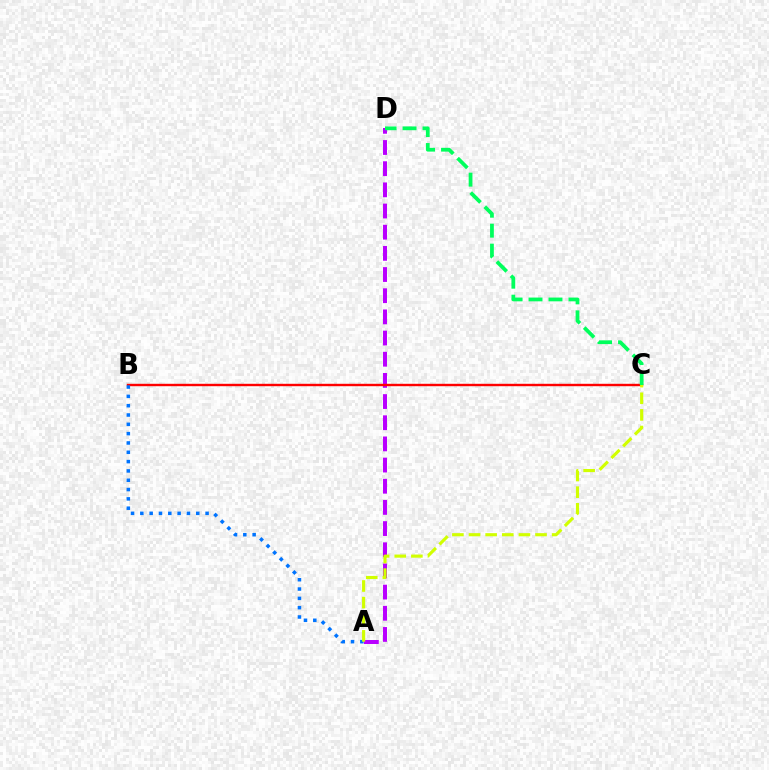{('A', 'D'): [{'color': '#b900ff', 'line_style': 'dashed', 'thickness': 2.88}], ('B', 'C'): [{'color': '#ff0000', 'line_style': 'solid', 'thickness': 1.73}], ('A', 'B'): [{'color': '#0074ff', 'line_style': 'dotted', 'thickness': 2.53}], ('A', 'C'): [{'color': '#d1ff00', 'line_style': 'dashed', 'thickness': 2.26}], ('C', 'D'): [{'color': '#00ff5c', 'line_style': 'dashed', 'thickness': 2.71}]}